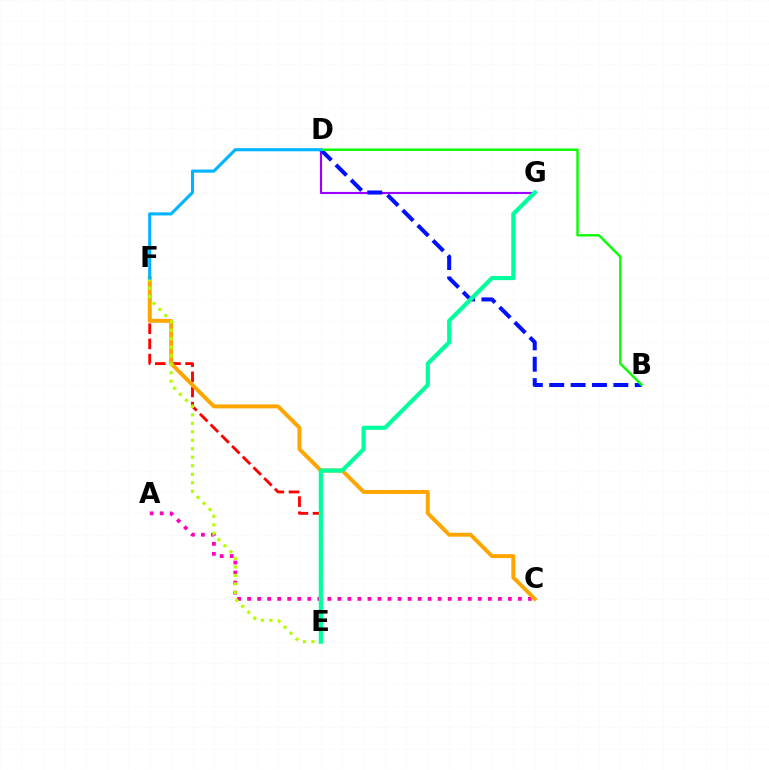{('D', 'G'): [{'color': '#9b00ff', 'line_style': 'solid', 'thickness': 1.56}], ('E', 'F'): [{'color': '#ff0000', 'line_style': 'dashed', 'thickness': 2.06}, {'color': '#b3ff00', 'line_style': 'dotted', 'thickness': 2.31}], ('B', 'D'): [{'color': '#0010ff', 'line_style': 'dashed', 'thickness': 2.9}, {'color': '#08ff00', 'line_style': 'solid', 'thickness': 1.73}], ('A', 'C'): [{'color': '#ff00bd', 'line_style': 'dotted', 'thickness': 2.72}], ('C', 'F'): [{'color': '#ffa500', 'line_style': 'solid', 'thickness': 2.83}], ('E', 'G'): [{'color': '#00ff9d', 'line_style': 'solid', 'thickness': 3.0}], ('D', 'F'): [{'color': '#00b5ff', 'line_style': 'solid', 'thickness': 2.24}]}